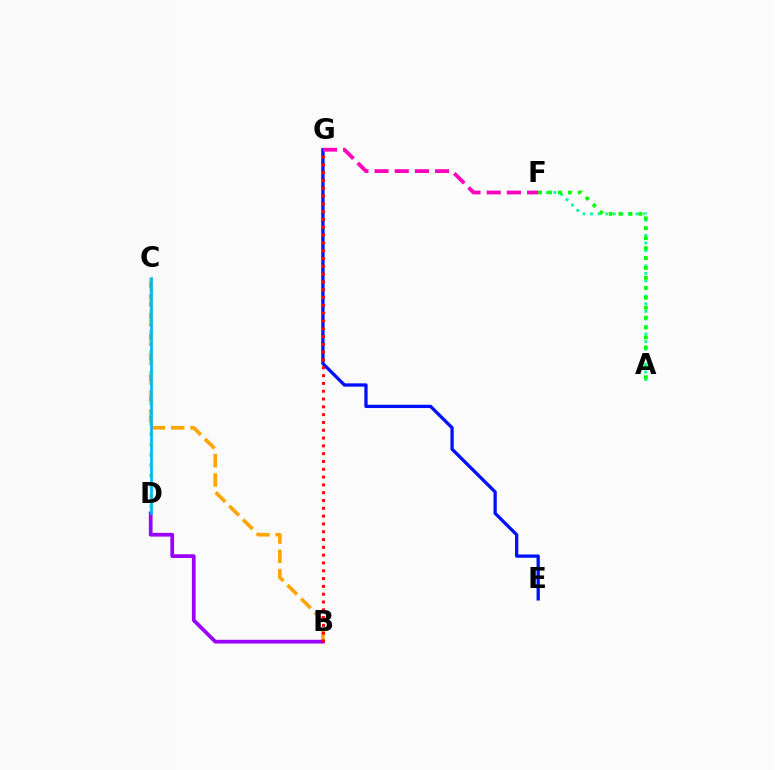{('A', 'F'): [{'color': '#00ff9d', 'line_style': 'dotted', 'thickness': 2.06}, {'color': '#08ff00', 'line_style': 'dotted', 'thickness': 2.7}], ('B', 'C'): [{'color': '#ffa500', 'line_style': 'dashed', 'thickness': 2.62}], ('C', 'D'): [{'color': '#b3ff00', 'line_style': 'dotted', 'thickness': 2.8}, {'color': '#00b5ff', 'line_style': 'solid', 'thickness': 1.91}], ('E', 'G'): [{'color': '#0010ff', 'line_style': 'solid', 'thickness': 2.37}], ('B', 'D'): [{'color': '#9b00ff', 'line_style': 'solid', 'thickness': 2.69}], ('F', 'G'): [{'color': '#ff00bd', 'line_style': 'dashed', 'thickness': 2.74}], ('B', 'G'): [{'color': '#ff0000', 'line_style': 'dotted', 'thickness': 2.12}]}